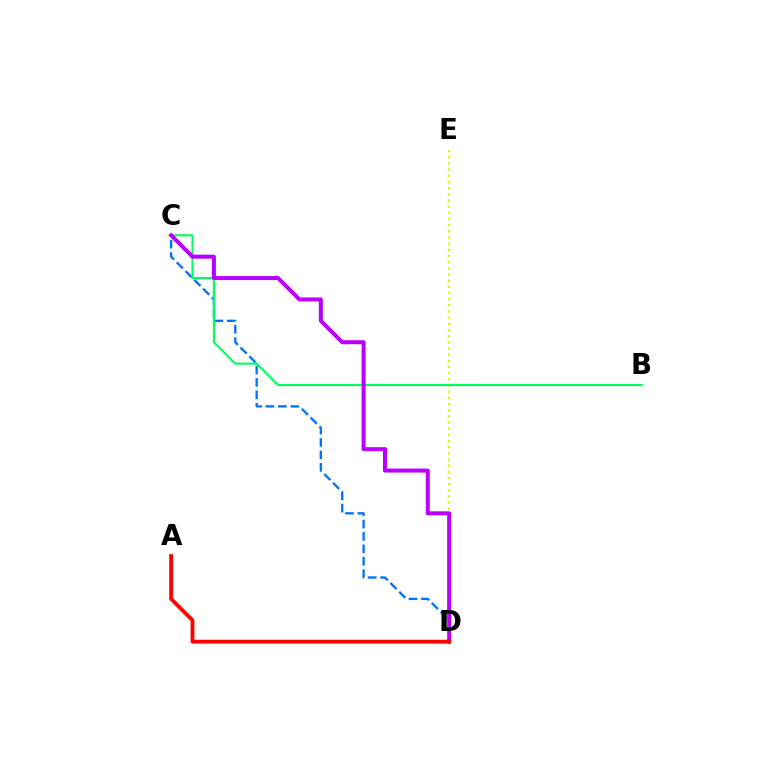{('C', 'D'): [{'color': '#0074ff', 'line_style': 'dashed', 'thickness': 1.69}, {'color': '#b900ff', 'line_style': 'solid', 'thickness': 2.89}], ('D', 'E'): [{'color': '#d1ff00', 'line_style': 'dotted', 'thickness': 1.68}], ('B', 'C'): [{'color': '#00ff5c', 'line_style': 'solid', 'thickness': 1.54}], ('A', 'D'): [{'color': '#ff0000', 'line_style': 'solid', 'thickness': 2.74}]}